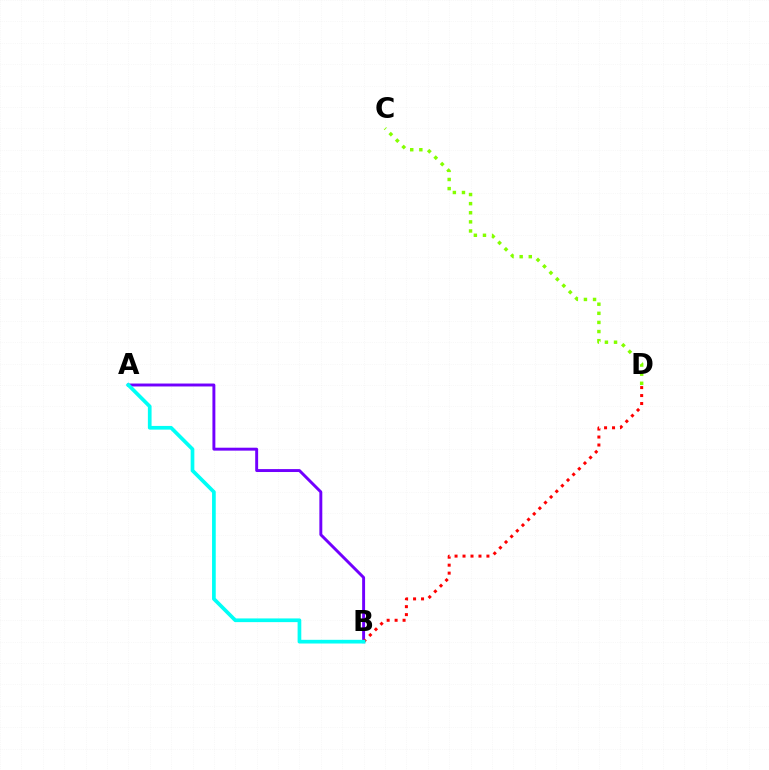{('A', 'B'): [{'color': '#7200ff', 'line_style': 'solid', 'thickness': 2.11}, {'color': '#00fff6', 'line_style': 'solid', 'thickness': 2.66}], ('B', 'D'): [{'color': '#ff0000', 'line_style': 'dotted', 'thickness': 2.17}], ('C', 'D'): [{'color': '#84ff00', 'line_style': 'dotted', 'thickness': 2.48}]}